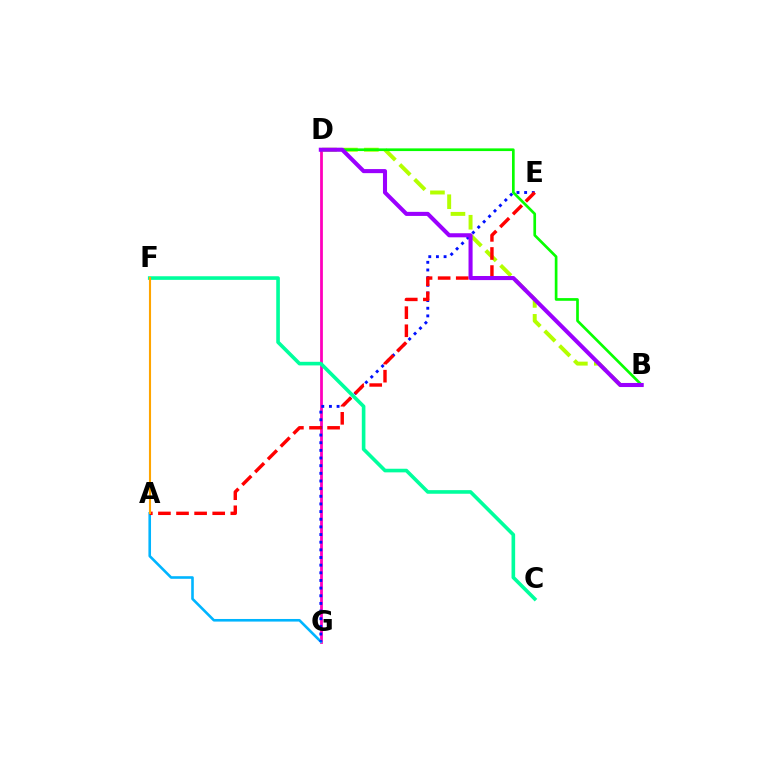{('D', 'G'): [{'color': '#ff00bd', 'line_style': 'solid', 'thickness': 2.0}], ('A', 'G'): [{'color': '#00b5ff', 'line_style': 'solid', 'thickness': 1.88}], ('E', 'G'): [{'color': '#0010ff', 'line_style': 'dotted', 'thickness': 2.08}], ('B', 'D'): [{'color': '#b3ff00', 'line_style': 'dashed', 'thickness': 2.85}, {'color': '#08ff00', 'line_style': 'solid', 'thickness': 1.93}, {'color': '#9b00ff', 'line_style': 'solid', 'thickness': 2.93}], ('A', 'E'): [{'color': '#ff0000', 'line_style': 'dashed', 'thickness': 2.46}], ('C', 'F'): [{'color': '#00ff9d', 'line_style': 'solid', 'thickness': 2.61}], ('A', 'F'): [{'color': '#ffa500', 'line_style': 'solid', 'thickness': 1.52}]}